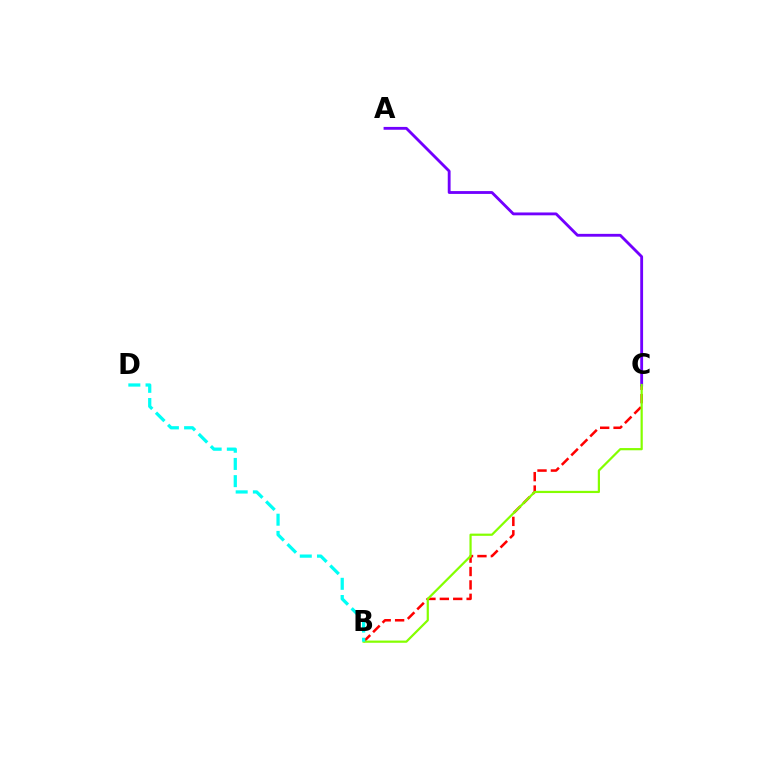{('B', 'C'): [{'color': '#ff0000', 'line_style': 'dashed', 'thickness': 1.82}, {'color': '#84ff00', 'line_style': 'solid', 'thickness': 1.59}], ('A', 'C'): [{'color': '#7200ff', 'line_style': 'solid', 'thickness': 2.04}], ('B', 'D'): [{'color': '#00fff6', 'line_style': 'dashed', 'thickness': 2.34}]}